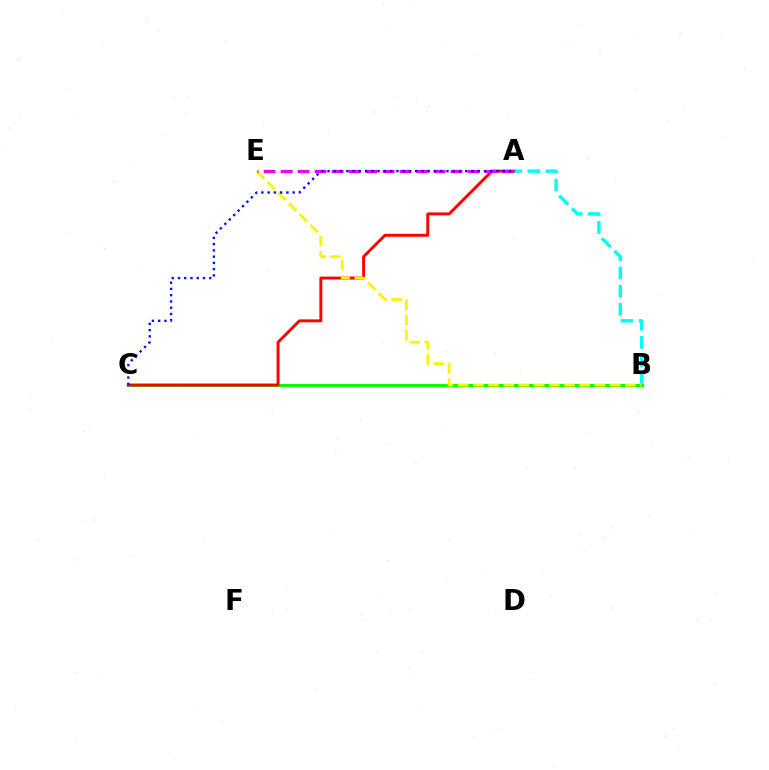{('A', 'B'): [{'color': '#00fff6', 'line_style': 'dashed', 'thickness': 2.46}], ('B', 'C'): [{'color': '#08ff00', 'line_style': 'solid', 'thickness': 2.12}], ('A', 'C'): [{'color': '#ff0000', 'line_style': 'solid', 'thickness': 2.1}, {'color': '#0010ff', 'line_style': 'dotted', 'thickness': 1.7}], ('B', 'E'): [{'color': '#fcf500', 'line_style': 'dashed', 'thickness': 2.07}], ('A', 'E'): [{'color': '#ee00ff', 'line_style': 'dashed', 'thickness': 2.31}]}